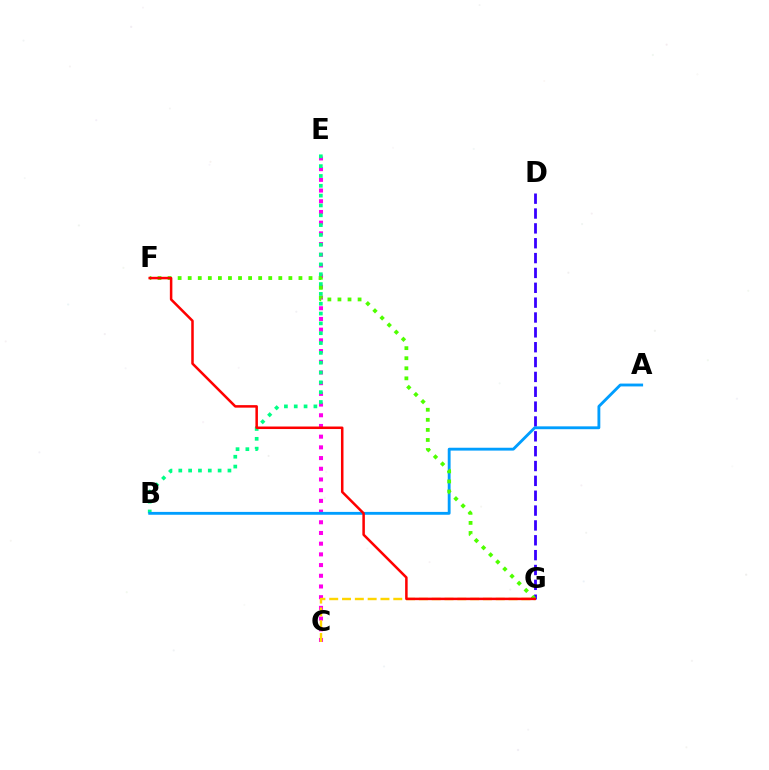{('C', 'E'): [{'color': '#ff00ed', 'line_style': 'dotted', 'thickness': 2.91}], ('C', 'G'): [{'color': '#ffd500', 'line_style': 'dashed', 'thickness': 1.74}], ('D', 'G'): [{'color': '#3700ff', 'line_style': 'dashed', 'thickness': 2.02}], ('B', 'E'): [{'color': '#00ff86', 'line_style': 'dotted', 'thickness': 2.67}], ('A', 'B'): [{'color': '#009eff', 'line_style': 'solid', 'thickness': 2.05}], ('F', 'G'): [{'color': '#4fff00', 'line_style': 'dotted', 'thickness': 2.74}, {'color': '#ff0000', 'line_style': 'solid', 'thickness': 1.82}]}